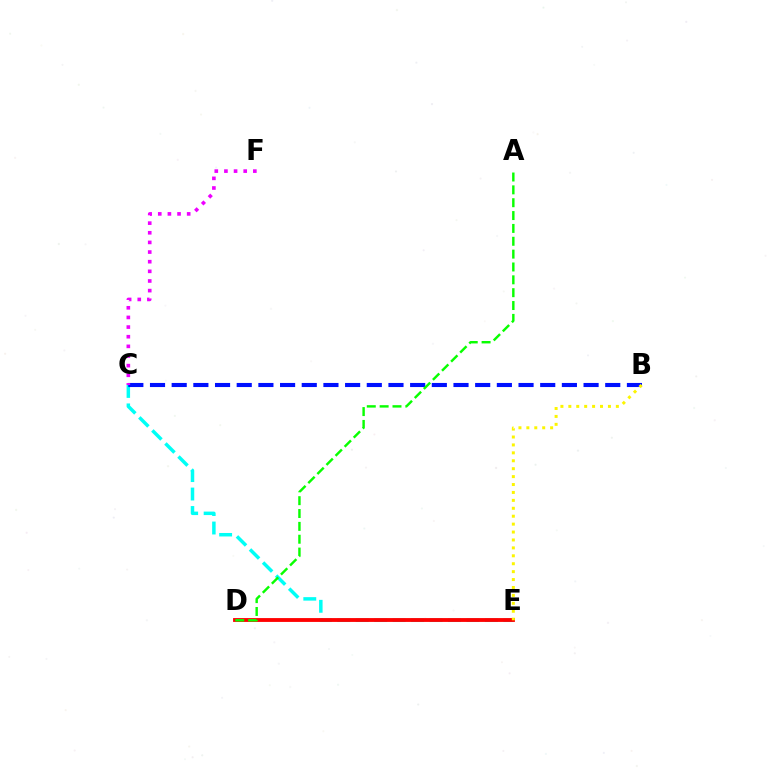{('C', 'E'): [{'color': '#00fff6', 'line_style': 'dashed', 'thickness': 2.51}], ('D', 'E'): [{'color': '#ff0000', 'line_style': 'solid', 'thickness': 2.76}], ('B', 'C'): [{'color': '#0010ff', 'line_style': 'dashed', 'thickness': 2.94}], ('C', 'F'): [{'color': '#ee00ff', 'line_style': 'dotted', 'thickness': 2.62}], ('B', 'E'): [{'color': '#fcf500', 'line_style': 'dotted', 'thickness': 2.15}], ('A', 'D'): [{'color': '#08ff00', 'line_style': 'dashed', 'thickness': 1.75}]}